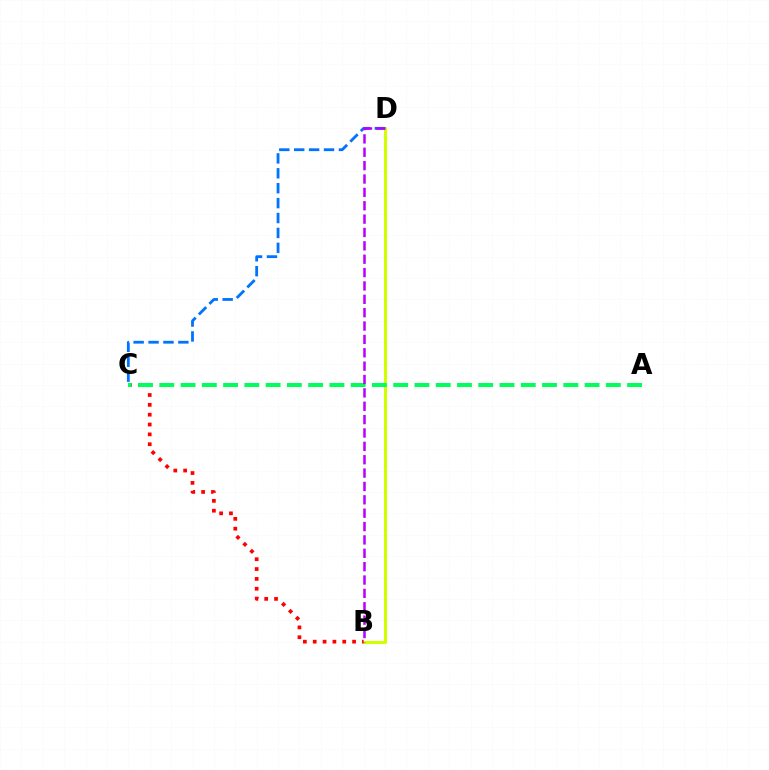{('B', 'D'): [{'color': '#d1ff00', 'line_style': 'solid', 'thickness': 2.21}, {'color': '#b900ff', 'line_style': 'dashed', 'thickness': 1.82}], ('C', 'D'): [{'color': '#0074ff', 'line_style': 'dashed', 'thickness': 2.03}], ('B', 'C'): [{'color': '#ff0000', 'line_style': 'dotted', 'thickness': 2.67}], ('A', 'C'): [{'color': '#00ff5c', 'line_style': 'dashed', 'thickness': 2.89}]}